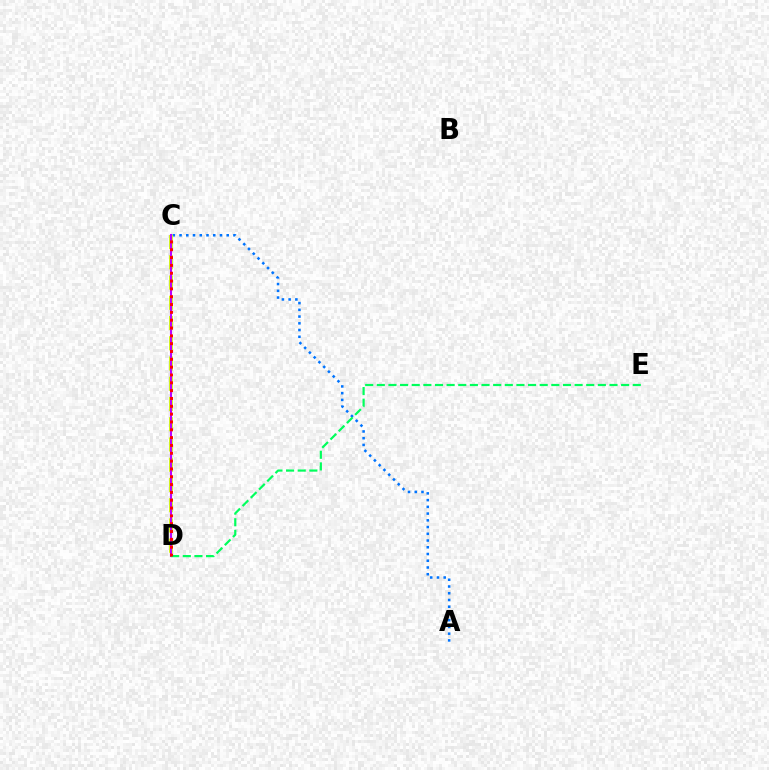{('A', 'C'): [{'color': '#0074ff', 'line_style': 'dotted', 'thickness': 1.83}], ('C', 'D'): [{'color': '#d1ff00', 'line_style': 'dashed', 'thickness': 2.75}, {'color': '#b900ff', 'line_style': 'solid', 'thickness': 1.5}, {'color': '#ff0000', 'line_style': 'dotted', 'thickness': 2.13}], ('D', 'E'): [{'color': '#00ff5c', 'line_style': 'dashed', 'thickness': 1.58}]}